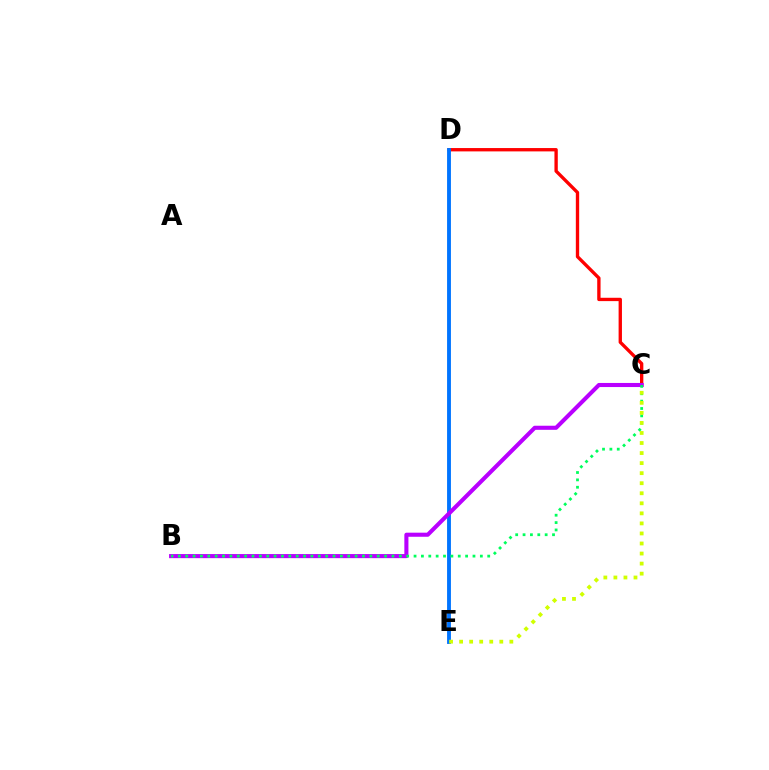{('C', 'D'): [{'color': '#ff0000', 'line_style': 'solid', 'thickness': 2.41}], ('D', 'E'): [{'color': '#0074ff', 'line_style': 'solid', 'thickness': 2.78}], ('B', 'C'): [{'color': '#b900ff', 'line_style': 'solid', 'thickness': 2.94}, {'color': '#00ff5c', 'line_style': 'dotted', 'thickness': 2.0}], ('C', 'E'): [{'color': '#d1ff00', 'line_style': 'dotted', 'thickness': 2.73}]}